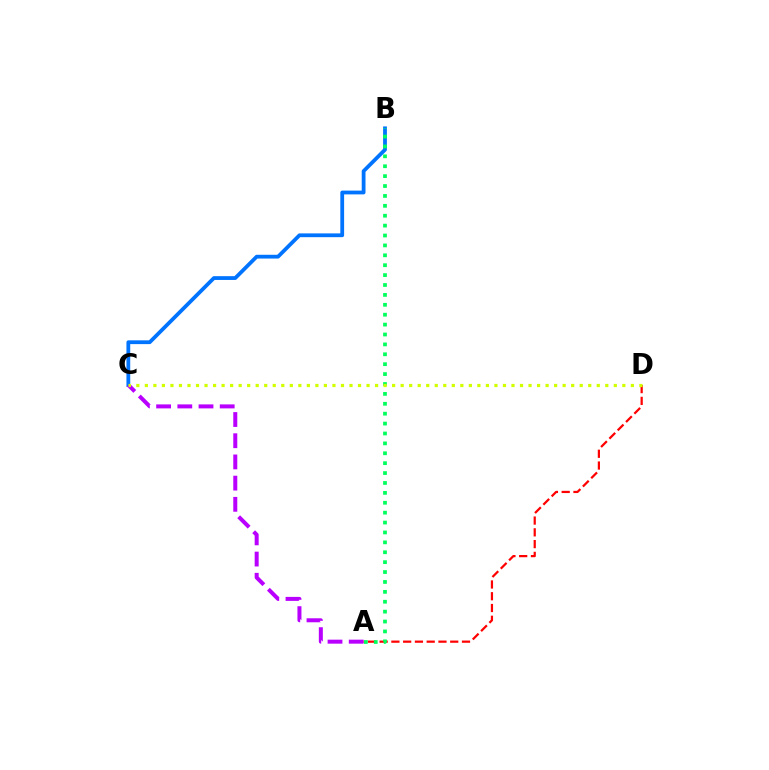{('B', 'C'): [{'color': '#0074ff', 'line_style': 'solid', 'thickness': 2.73}], ('A', 'C'): [{'color': '#b900ff', 'line_style': 'dashed', 'thickness': 2.88}], ('A', 'D'): [{'color': '#ff0000', 'line_style': 'dashed', 'thickness': 1.6}], ('A', 'B'): [{'color': '#00ff5c', 'line_style': 'dotted', 'thickness': 2.69}], ('C', 'D'): [{'color': '#d1ff00', 'line_style': 'dotted', 'thickness': 2.32}]}